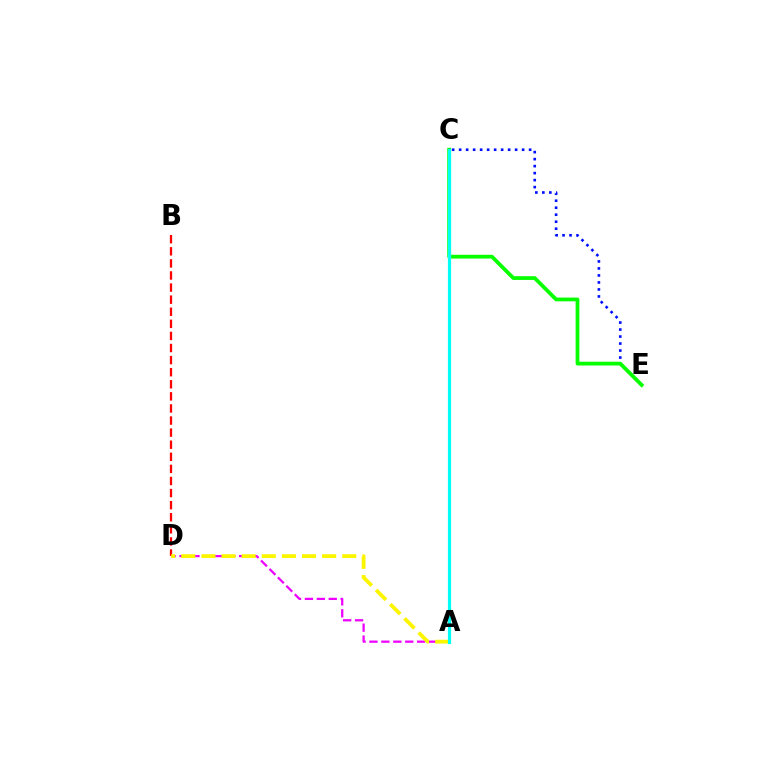{('A', 'D'): [{'color': '#ee00ff', 'line_style': 'dashed', 'thickness': 1.62}, {'color': '#fcf500', 'line_style': 'dashed', 'thickness': 2.73}], ('C', 'E'): [{'color': '#0010ff', 'line_style': 'dotted', 'thickness': 1.9}, {'color': '#08ff00', 'line_style': 'solid', 'thickness': 2.72}], ('B', 'D'): [{'color': '#ff0000', 'line_style': 'dashed', 'thickness': 1.64}], ('A', 'C'): [{'color': '#00fff6', 'line_style': 'solid', 'thickness': 2.3}]}